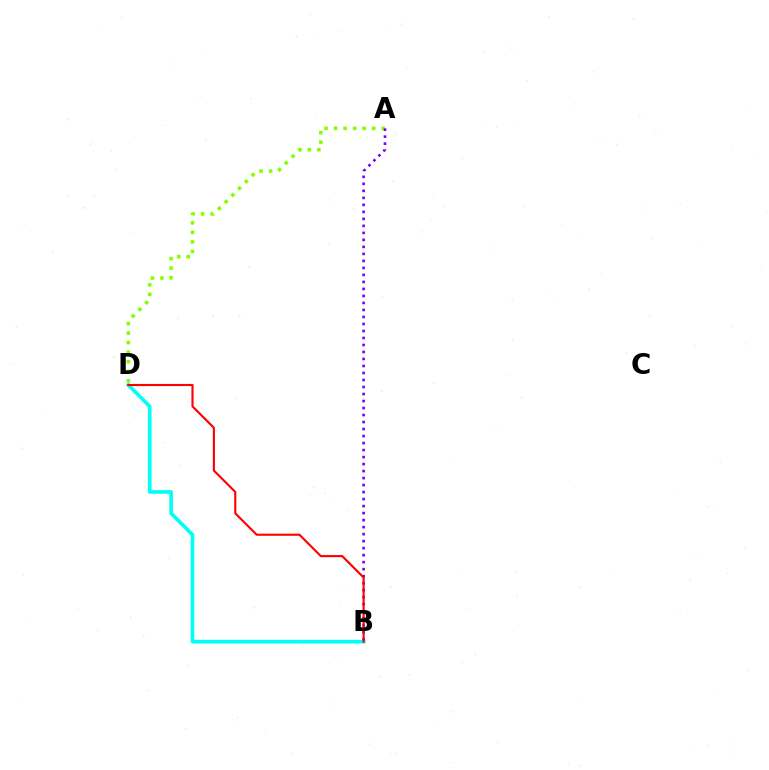{('A', 'D'): [{'color': '#84ff00', 'line_style': 'dotted', 'thickness': 2.59}], ('B', 'D'): [{'color': '#00fff6', 'line_style': 'solid', 'thickness': 2.63}, {'color': '#ff0000', 'line_style': 'solid', 'thickness': 1.53}], ('A', 'B'): [{'color': '#7200ff', 'line_style': 'dotted', 'thickness': 1.9}]}